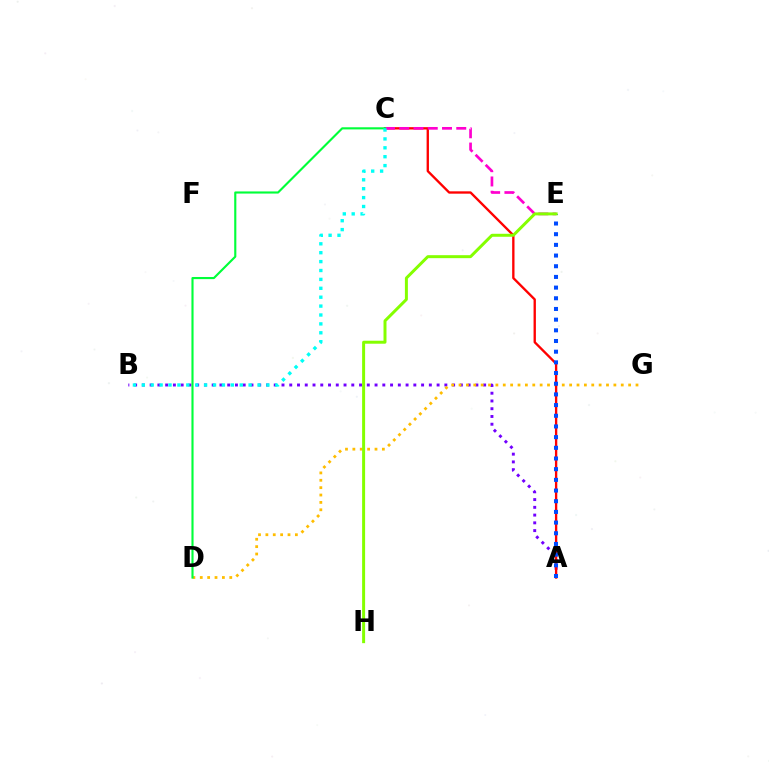{('A', 'B'): [{'color': '#7200ff', 'line_style': 'dotted', 'thickness': 2.11}], ('D', 'G'): [{'color': '#ffbd00', 'line_style': 'dotted', 'thickness': 2.0}], ('A', 'C'): [{'color': '#ff0000', 'line_style': 'solid', 'thickness': 1.69}], ('A', 'E'): [{'color': '#004bff', 'line_style': 'dotted', 'thickness': 2.9}], ('C', 'E'): [{'color': '#ff00cf', 'line_style': 'dashed', 'thickness': 1.94}], ('C', 'D'): [{'color': '#00ff39', 'line_style': 'solid', 'thickness': 1.53}], ('B', 'C'): [{'color': '#00fff6', 'line_style': 'dotted', 'thickness': 2.42}], ('E', 'H'): [{'color': '#84ff00', 'line_style': 'solid', 'thickness': 2.15}]}